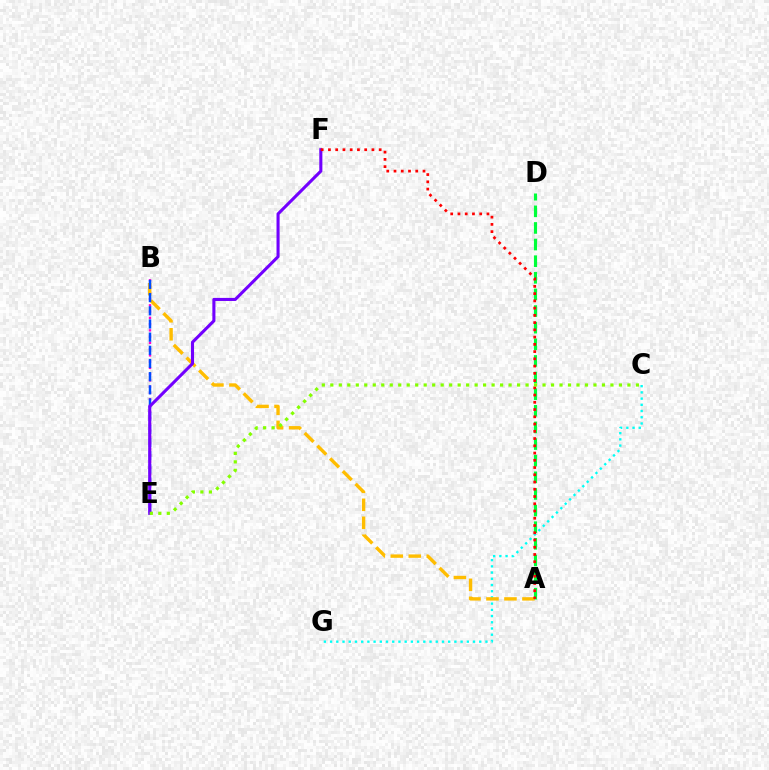{('C', 'G'): [{'color': '#00fff6', 'line_style': 'dotted', 'thickness': 1.69}], ('B', 'E'): [{'color': '#ff00cf', 'line_style': 'dotted', 'thickness': 1.7}, {'color': '#004bff', 'line_style': 'dashed', 'thickness': 1.79}], ('A', 'B'): [{'color': '#ffbd00', 'line_style': 'dashed', 'thickness': 2.44}], ('A', 'D'): [{'color': '#00ff39', 'line_style': 'dashed', 'thickness': 2.26}], ('E', 'F'): [{'color': '#7200ff', 'line_style': 'solid', 'thickness': 2.21}], ('A', 'F'): [{'color': '#ff0000', 'line_style': 'dotted', 'thickness': 1.97}], ('C', 'E'): [{'color': '#84ff00', 'line_style': 'dotted', 'thickness': 2.31}]}